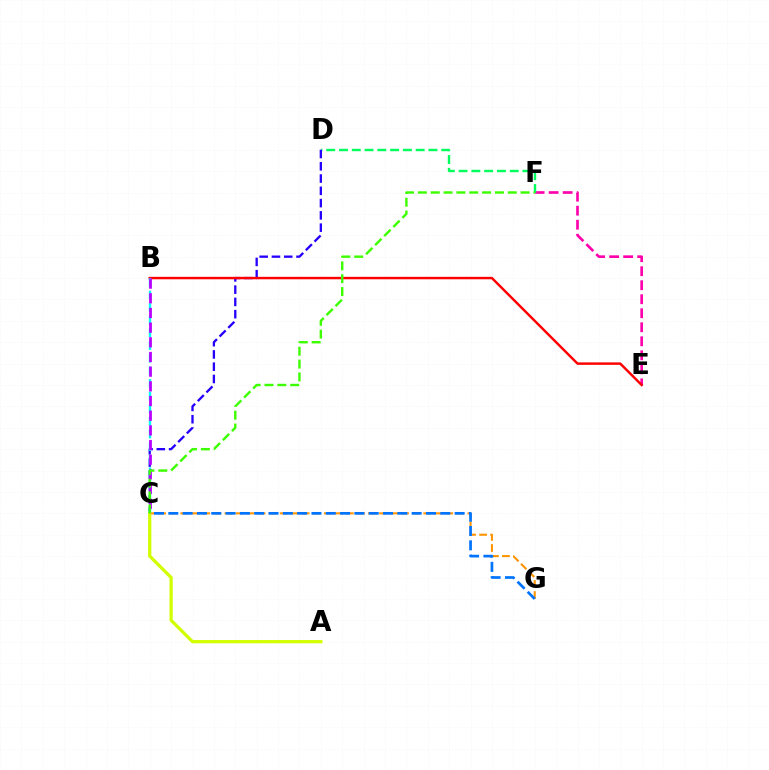{('E', 'F'): [{'color': '#ff00ac', 'line_style': 'dashed', 'thickness': 1.9}], ('D', 'F'): [{'color': '#00ff5c', 'line_style': 'dashed', 'thickness': 1.74}], ('C', 'D'): [{'color': '#2500ff', 'line_style': 'dashed', 'thickness': 1.67}], ('B', 'E'): [{'color': '#ff0000', 'line_style': 'solid', 'thickness': 1.76}], ('C', 'G'): [{'color': '#ff9400', 'line_style': 'dashed', 'thickness': 1.5}, {'color': '#0074ff', 'line_style': 'dashed', 'thickness': 1.94}], ('B', 'C'): [{'color': '#00fff6', 'line_style': 'dashed', 'thickness': 1.72}, {'color': '#b900ff', 'line_style': 'dashed', 'thickness': 1.99}], ('A', 'C'): [{'color': '#d1ff00', 'line_style': 'solid', 'thickness': 2.34}], ('C', 'F'): [{'color': '#3dff00', 'line_style': 'dashed', 'thickness': 1.75}]}